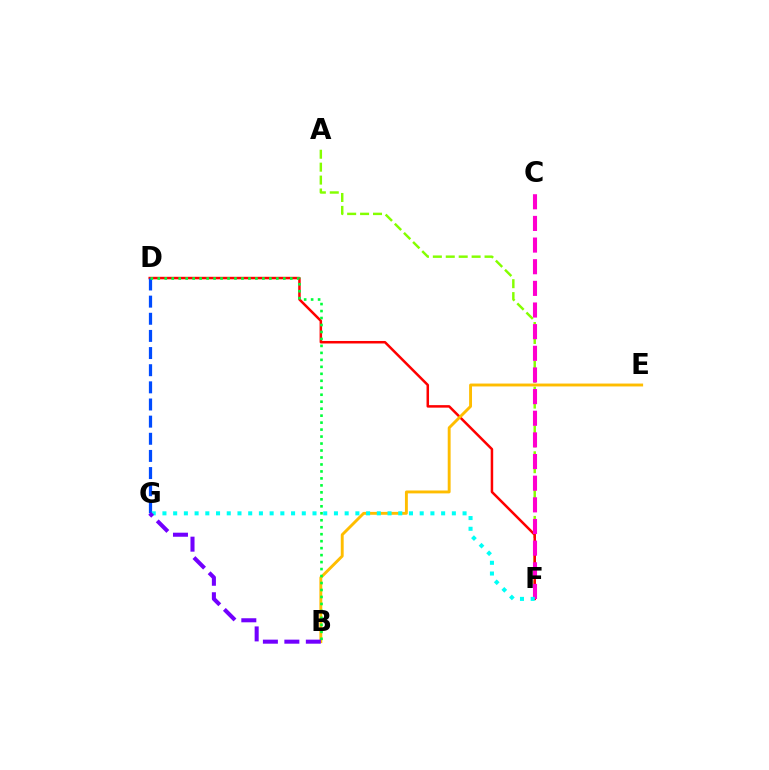{('A', 'F'): [{'color': '#84ff00', 'line_style': 'dashed', 'thickness': 1.76}], ('D', 'F'): [{'color': '#ff0000', 'line_style': 'solid', 'thickness': 1.81}], ('B', 'E'): [{'color': '#ffbd00', 'line_style': 'solid', 'thickness': 2.09}], ('D', 'G'): [{'color': '#004bff', 'line_style': 'dashed', 'thickness': 2.33}], ('C', 'F'): [{'color': '#ff00cf', 'line_style': 'dashed', 'thickness': 2.94}], ('F', 'G'): [{'color': '#00fff6', 'line_style': 'dotted', 'thickness': 2.91}], ('B', 'D'): [{'color': '#00ff39', 'line_style': 'dotted', 'thickness': 1.89}], ('B', 'G'): [{'color': '#7200ff', 'line_style': 'dashed', 'thickness': 2.92}]}